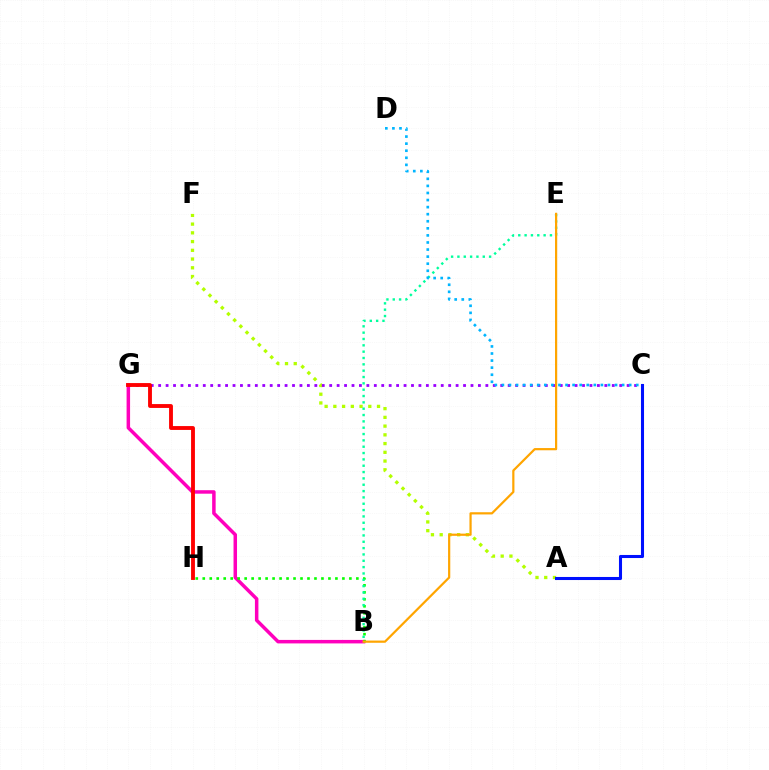{('A', 'F'): [{'color': '#b3ff00', 'line_style': 'dotted', 'thickness': 2.37}], ('C', 'G'): [{'color': '#9b00ff', 'line_style': 'dotted', 'thickness': 2.02}], ('B', 'G'): [{'color': '#ff00bd', 'line_style': 'solid', 'thickness': 2.52}], ('B', 'H'): [{'color': '#08ff00', 'line_style': 'dotted', 'thickness': 1.9}], ('G', 'H'): [{'color': '#ff0000', 'line_style': 'solid', 'thickness': 2.78}], ('A', 'C'): [{'color': '#0010ff', 'line_style': 'solid', 'thickness': 2.2}], ('B', 'E'): [{'color': '#00ff9d', 'line_style': 'dotted', 'thickness': 1.72}, {'color': '#ffa500', 'line_style': 'solid', 'thickness': 1.59}], ('C', 'D'): [{'color': '#00b5ff', 'line_style': 'dotted', 'thickness': 1.92}]}